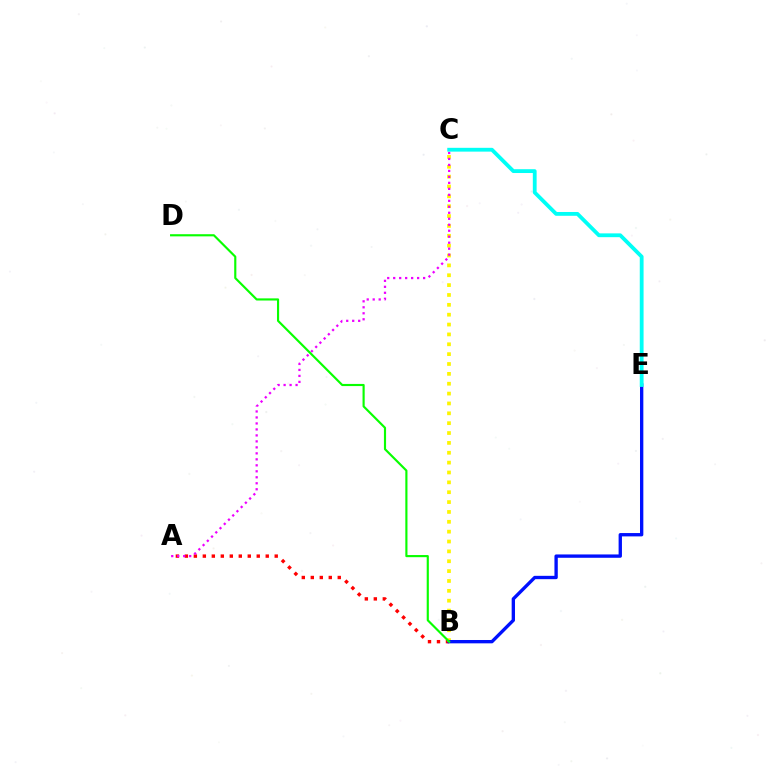{('A', 'B'): [{'color': '#ff0000', 'line_style': 'dotted', 'thickness': 2.44}], ('B', 'C'): [{'color': '#fcf500', 'line_style': 'dotted', 'thickness': 2.68}], ('A', 'C'): [{'color': '#ee00ff', 'line_style': 'dotted', 'thickness': 1.63}], ('B', 'E'): [{'color': '#0010ff', 'line_style': 'solid', 'thickness': 2.41}], ('B', 'D'): [{'color': '#08ff00', 'line_style': 'solid', 'thickness': 1.55}], ('C', 'E'): [{'color': '#00fff6', 'line_style': 'solid', 'thickness': 2.74}]}